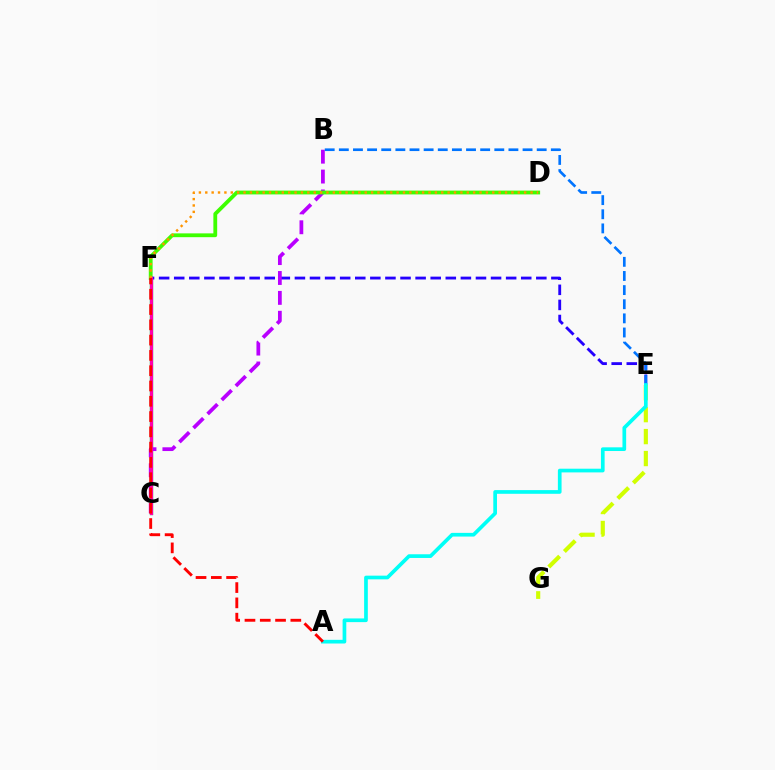{('C', 'F'): [{'color': '#00ff5c', 'line_style': 'solid', 'thickness': 2.43}, {'color': '#ff00ac', 'line_style': 'solid', 'thickness': 2.3}], ('E', 'F'): [{'color': '#2500ff', 'line_style': 'dashed', 'thickness': 2.05}], ('B', 'C'): [{'color': '#b900ff', 'line_style': 'dashed', 'thickness': 2.7}], ('D', 'F'): [{'color': '#3dff00', 'line_style': 'solid', 'thickness': 2.75}, {'color': '#ff9400', 'line_style': 'dotted', 'thickness': 1.73}], ('B', 'E'): [{'color': '#0074ff', 'line_style': 'dashed', 'thickness': 1.92}], ('E', 'G'): [{'color': '#d1ff00', 'line_style': 'dashed', 'thickness': 2.98}], ('A', 'E'): [{'color': '#00fff6', 'line_style': 'solid', 'thickness': 2.66}], ('A', 'F'): [{'color': '#ff0000', 'line_style': 'dashed', 'thickness': 2.08}]}